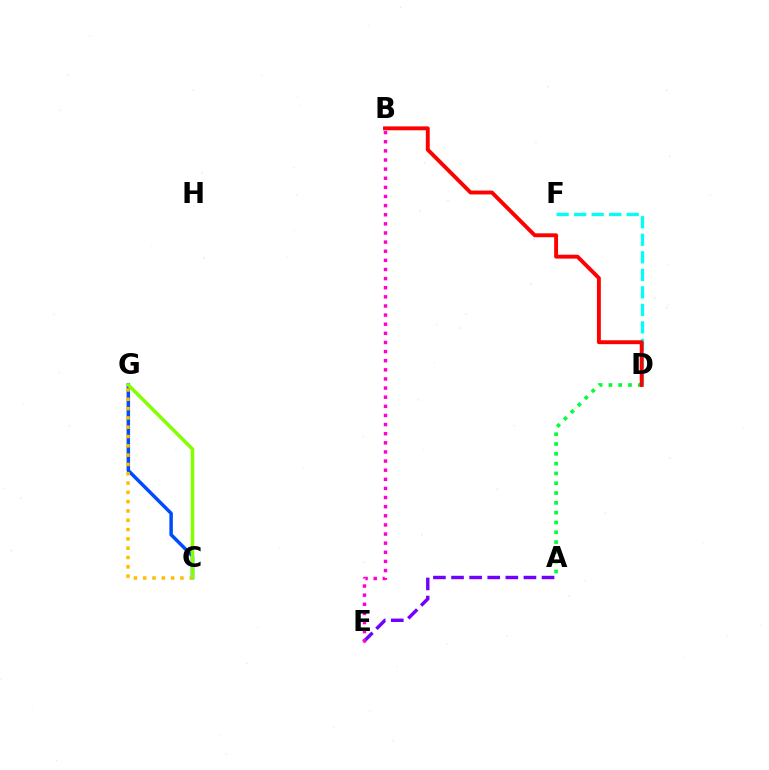{('C', 'G'): [{'color': '#004bff', 'line_style': 'solid', 'thickness': 2.51}, {'color': '#ffbd00', 'line_style': 'dotted', 'thickness': 2.53}, {'color': '#84ff00', 'line_style': 'solid', 'thickness': 2.53}], ('A', 'E'): [{'color': '#7200ff', 'line_style': 'dashed', 'thickness': 2.46}], ('D', 'F'): [{'color': '#00fff6', 'line_style': 'dashed', 'thickness': 2.38}], ('A', 'D'): [{'color': '#00ff39', 'line_style': 'dotted', 'thickness': 2.66}], ('B', 'E'): [{'color': '#ff00cf', 'line_style': 'dotted', 'thickness': 2.48}], ('B', 'D'): [{'color': '#ff0000', 'line_style': 'solid', 'thickness': 2.8}]}